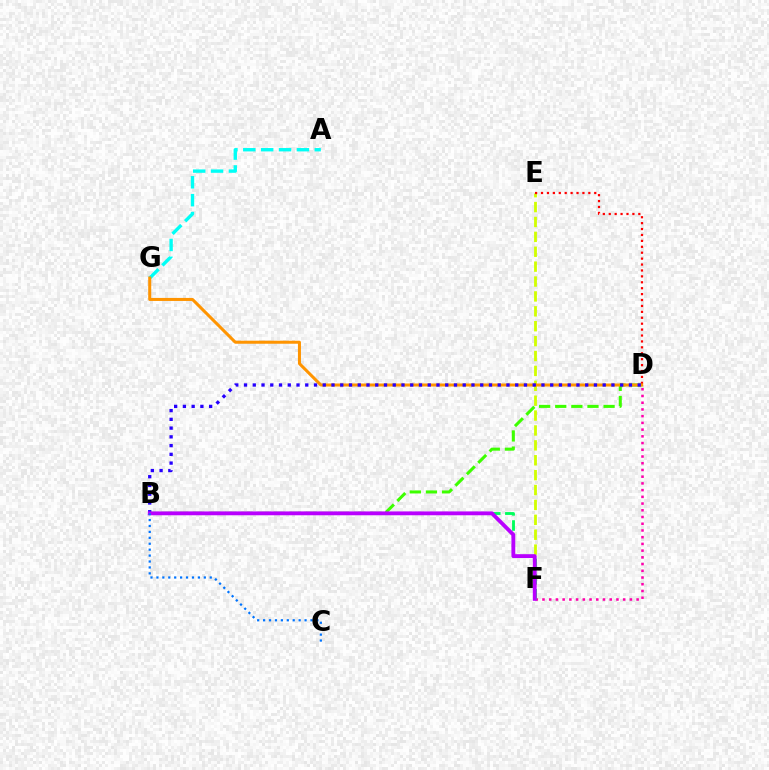{('B', 'D'): [{'color': '#3dff00', 'line_style': 'dashed', 'thickness': 2.19}, {'color': '#2500ff', 'line_style': 'dotted', 'thickness': 2.38}], ('E', 'F'): [{'color': '#d1ff00', 'line_style': 'dashed', 'thickness': 2.02}], ('D', 'F'): [{'color': '#ff00ac', 'line_style': 'dotted', 'thickness': 1.83}], ('A', 'G'): [{'color': '#00fff6', 'line_style': 'dashed', 'thickness': 2.43}], ('D', 'E'): [{'color': '#ff0000', 'line_style': 'dotted', 'thickness': 1.61}], ('D', 'G'): [{'color': '#ff9400', 'line_style': 'solid', 'thickness': 2.18}], ('B', 'F'): [{'color': '#00ff5c', 'line_style': 'dashed', 'thickness': 2.05}, {'color': '#b900ff', 'line_style': 'solid', 'thickness': 2.77}], ('B', 'C'): [{'color': '#0074ff', 'line_style': 'dotted', 'thickness': 1.61}]}